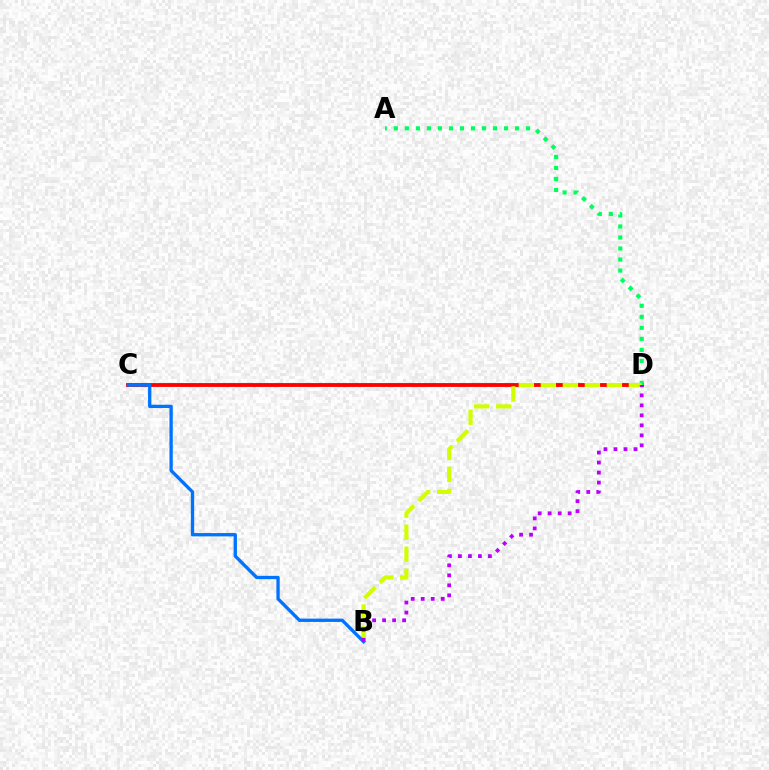{('C', 'D'): [{'color': '#ff0000', 'line_style': 'solid', 'thickness': 2.76}], ('A', 'D'): [{'color': '#00ff5c', 'line_style': 'dotted', 'thickness': 2.99}], ('B', 'D'): [{'color': '#d1ff00', 'line_style': 'dashed', 'thickness': 2.99}, {'color': '#b900ff', 'line_style': 'dotted', 'thickness': 2.72}], ('B', 'C'): [{'color': '#0074ff', 'line_style': 'solid', 'thickness': 2.39}]}